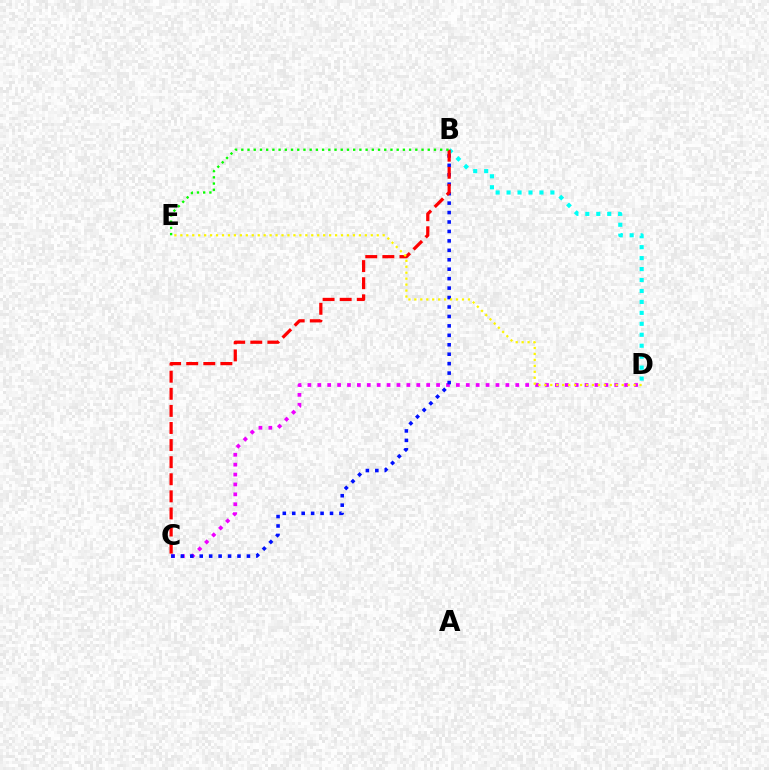{('B', 'D'): [{'color': '#00fff6', 'line_style': 'dotted', 'thickness': 2.98}], ('C', 'D'): [{'color': '#ee00ff', 'line_style': 'dotted', 'thickness': 2.69}], ('B', 'C'): [{'color': '#0010ff', 'line_style': 'dotted', 'thickness': 2.57}, {'color': '#ff0000', 'line_style': 'dashed', 'thickness': 2.32}], ('B', 'E'): [{'color': '#08ff00', 'line_style': 'dotted', 'thickness': 1.69}], ('D', 'E'): [{'color': '#fcf500', 'line_style': 'dotted', 'thickness': 1.62}]}